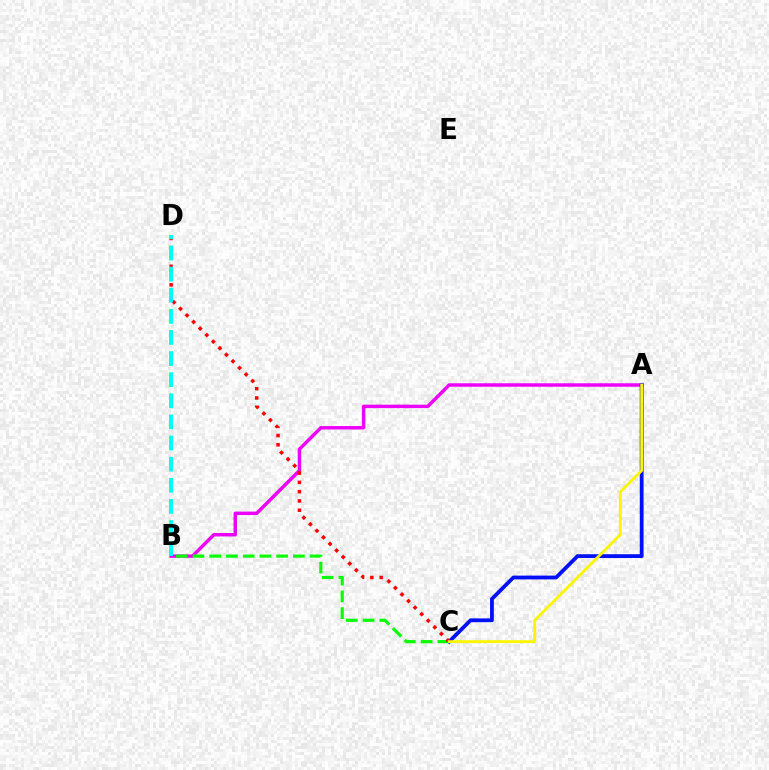{('A', 'B'): [{'color': '#ee00ff', 'line_style': 'solid', 'thickness': 2.49}], ('A', 'C'): [{'color': '#0010ff', 'line_style': 'solid', 'thickness': 2.73}, {'color': '#fcf500', 'line_style': 'solid', 'thickness': 2.05}], ('B', 'C'): [{'color': '#08ff00', 'line_style': 'dashed', 'thickness': 2.27}], ('C', 'D'): [{'color': '#ff0000', 'line_style': 'dotted', 'thickness': 2.52}], ('B', 'D'): [{'color': '#00fff6', 'line_style': 'dashed', 'thickness': 2.87}]}